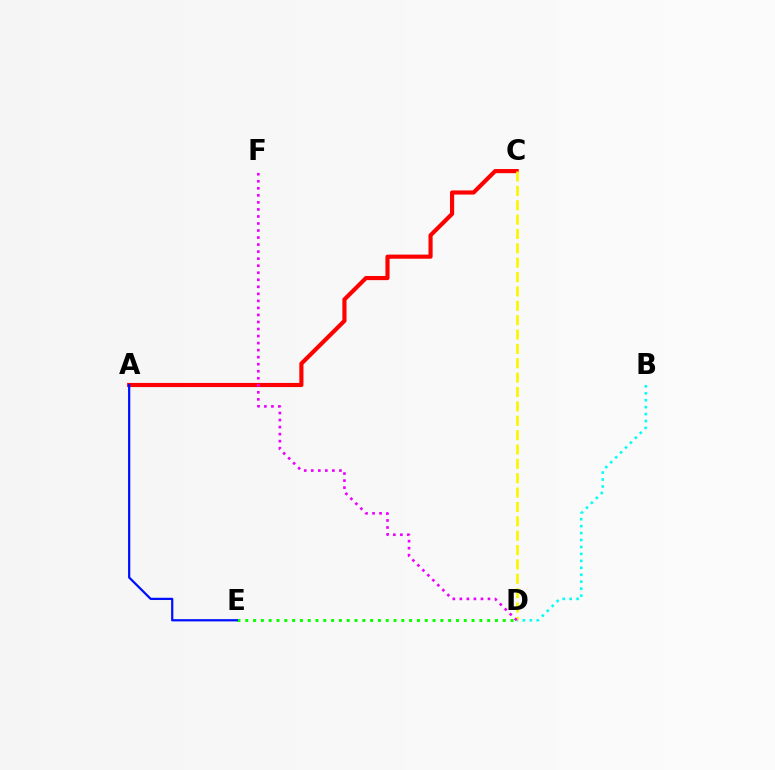{('B', 'D'): [{'color': '#00fff6', 'line_style': 'dotted', 'thickness': 1.89}], ('A', 'C'): [{'color': '#ff0000', 'line_style': 'solid', 'thickness': 2.98}], ('C', 'D'): [{'color': '#fcf500', 'line_style': 'dashed', 'thickness': 1.95}], ('D', 'E'): [{'color': '#08ff00', 'line_style': 'dotted', 'thickness': 2.12}], ('D', 'F'): [{'color': '#ee00ff', 'line_style': 'dotted', 'thickness': 1.91}], ('A', 'E'): [{'color': '#0010ff', 'line_style': 'solid', 'thickness': 1.61}]}